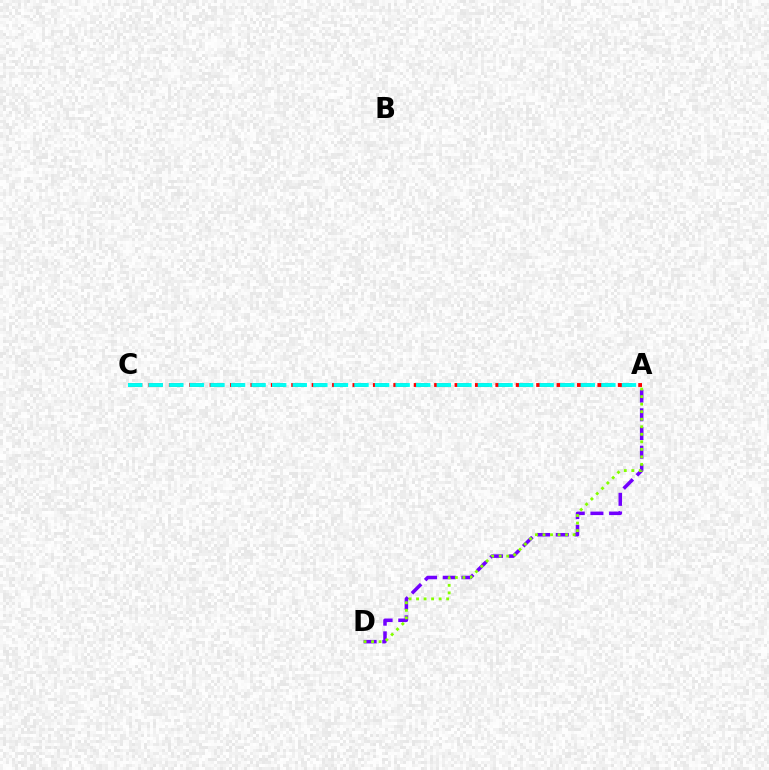{('A', 'D'): [{'color': '#7200ff', 'line_style': 'dashed', 'thickness': 2.54}, {'color': '#84ff00', 'line_style': 'dotted', 'thickness': 2.04}], ('A', 'C'): [{'color': '#ff0000', 'line_style': 'dashed', 'thickness': 2.77}, {'color': '#00fff6', 'line_style': 'dashed', 'thickness': 2.8}]}